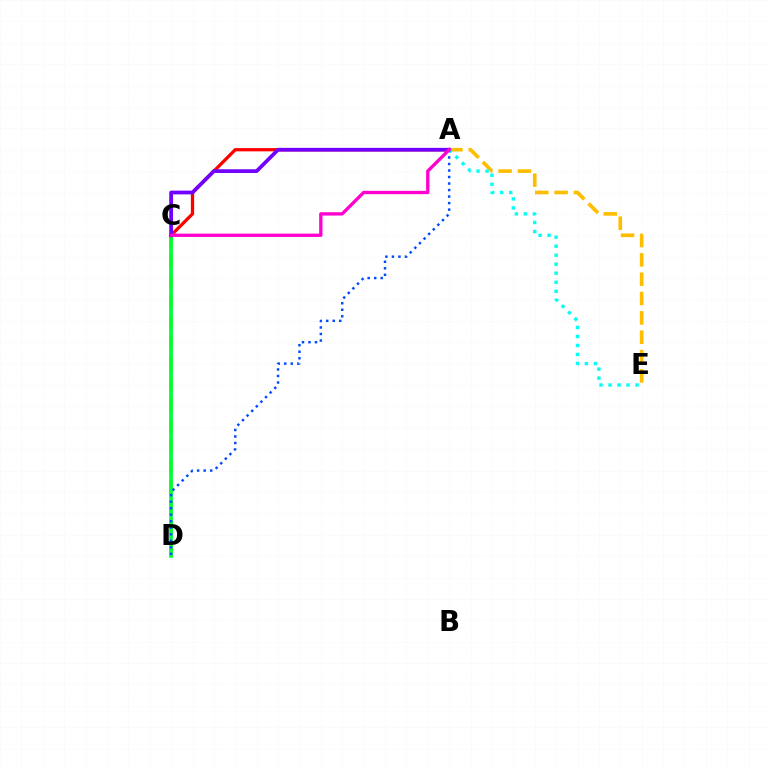{('C', 'D'): [{'color': '#84ff00', 'line_style': 'dashed', 'thickness': 2.79}, {'color': '#00ff39', 'line_style': 'solid', 'thickness': 2.66}], ('A', 'E'): [{'color': '#ffbd00', 'line_style': 'dashed', 'thickness': 2.63}, {'color': '#00fff6', 'line_style': 'dotted', 'thickness': 2.45}], ('A', 'C'): [{'color': '#ff0000', 'line_style': 'solid', 'thickness': 2.36}, {'color': '#7200ff', 'line_style': 'solid', 'thickness': 2.69}, {'color': '#ff00cf', 'line_style': 'solid', 'thickness': 2.4}], ('A', 'D'): [{'color': '#004bff', 'line_style': 'dotted', 'thickness': 1.77}]}